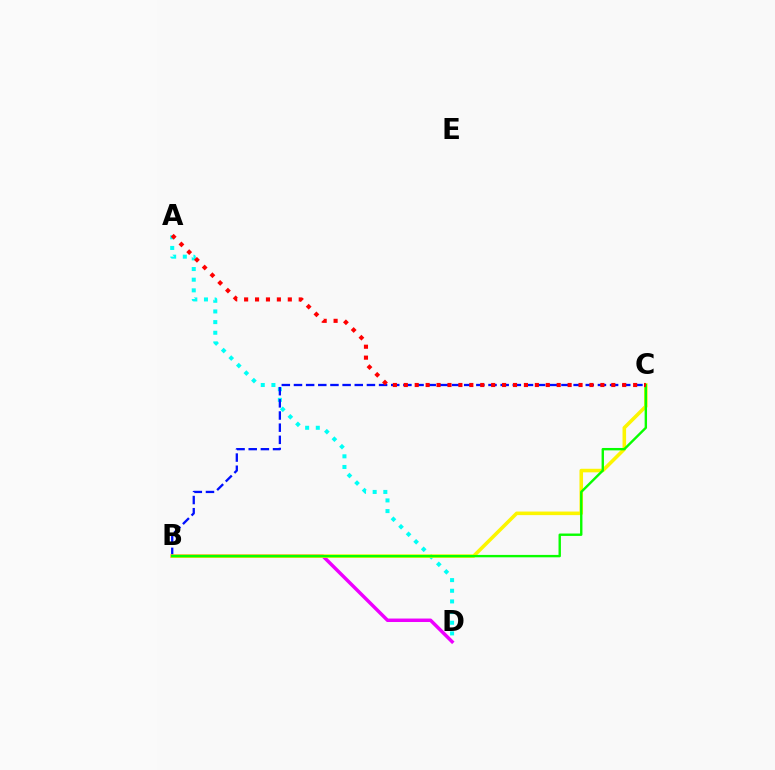{('B', 'D'): [{'color': '#ee00ff', 'line_style': 'solid', 'thickness': 2.5}], ('A', 'D'): [{'color': '#00fff6', 'line_style': 'dotted', 'thickness': 2.9}], ('B', 'C'): [{'color': '#0010ff', 'line_style': 'dashed', 'thickness': 1.65}, {'color': '#fcf500', 'line_style': 'solid', 'thickness': 2.57}, {'color': '#08ff00', 'line_style': 'solid', 'thickness': 1.72}], ('A', 'C'): [{'color': '#ff0000', 'line_style': 'dotted', 'thickness': 2.97}]}